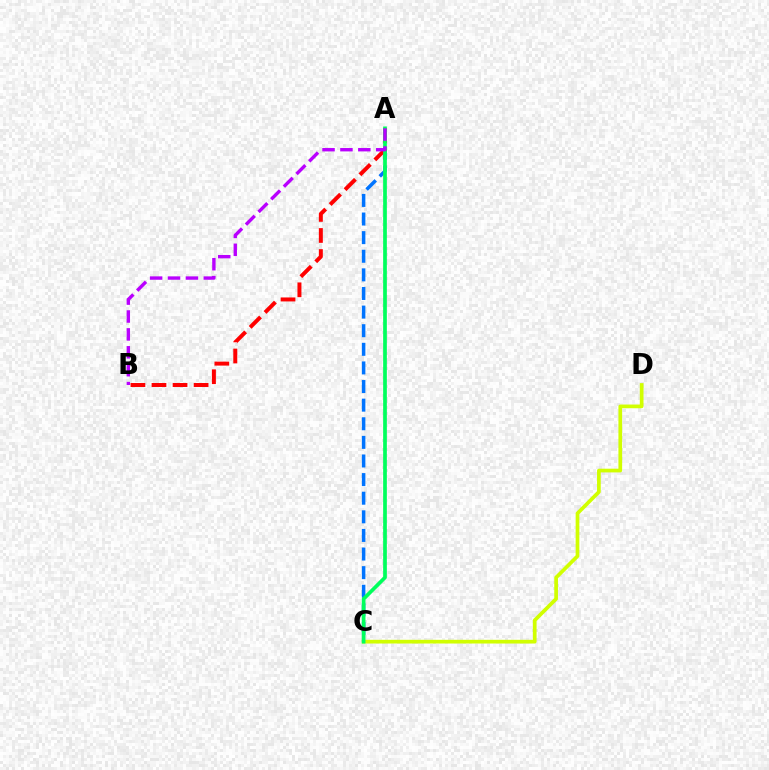{('A', 'C'): [{'color': '#0074ff', 'line_style': 'dashed', 'thickness': 2.53}, {'color': '#00ff5c', 'line_style': 'solid', 'thickness': 2.67}], ('A', 'B'): [{'color': '#ff0000', 'line_style': 'dashed', 'thickness': 2.86}, {'color': '#b900ff', 'line_style': 'dashed', 'thickness': 2.43}], ('C', 'D'): [{'color': '#d1ff00', 'line_style': 'solid', 'thickness': 2.67}]}